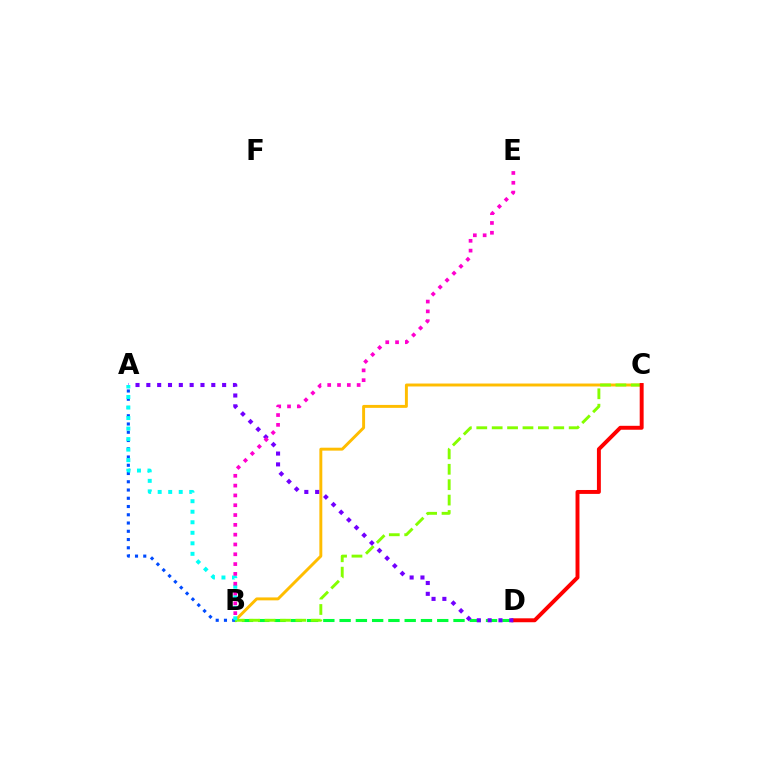{('B', 'C'): [{'color': '#ffbd00', 'line_style': 'solid', 'thickness': 2.11}, {'color': '#84ff00', 'line_style': 'dashed', 'thickness': 2.09}], ('A', 'B'): [{'color': '#004bff', 'line_style': 'dotted', 'thickness': 2.24}, {'color': '#00fff6', 'line_style': 'dotted', 'thickness': 2.86}], ('B', 'D'): [{'color': '#00ff39', 'line_style': 'dashed', 'thickness': 2.21}], ('C', 'D'): [{'color': '#ff0000', 'line_style': 'solid', 'thickness': 2.83}], ('A', 'D'): [{'color': '#7200ff', 'line_style': 'dotted', 'thickness': 2.94}], ('B', 'E'): [{'color': '#ff00cf', 'line_style': 'dotted', 'thickness': 2.67}]}